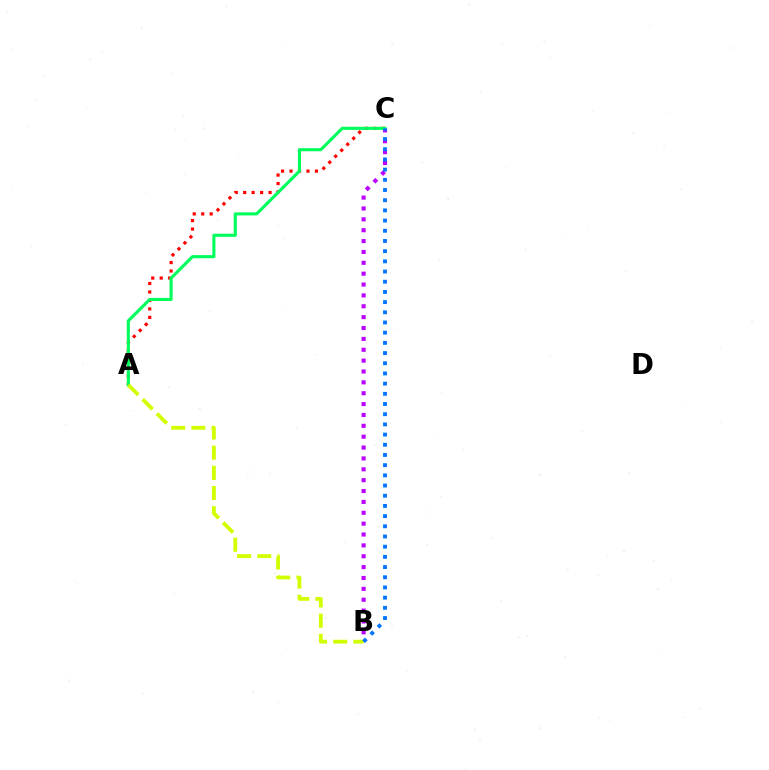{('B', 'C'): [{'color': '#b900ff', 'line_style': 'dotted', 'thickness': 2.95}, {'color': '#0074ff', 'line_style': 'dotted', 'thickness': 2.77}], ('A', 'C'): [{'color': '#ff0000', 'line_style': 'dotted', 'thickness': 2.3}, {'color': '#00ff5c', 'line_style': 'solid', 'thickness': 2.23}], ('A', 'B'): [{'color': '#d1ff00', 'line_style': 'dashed', 'thickness': 2.74}]}